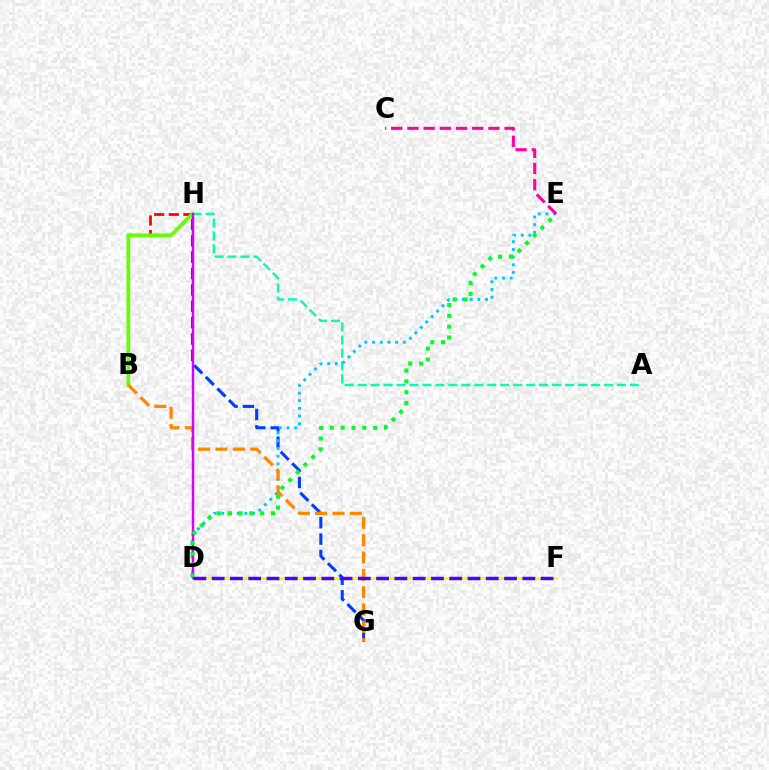{('G', 'H'): [{'color': '#003fff', 'line_style': 'dashed', 'thickness': 2.22}], ('B', 'H'): [{'color': '#ff0000', 'line_style': 'dashed', 'thickness': 1.98}, {'color': '#66ff00', 'line_style': 'solid', 'thickness': 2.68}], ('A', 'H'): [{'color': '#00ffaf', 'line_style': 'dashed', 'thickness': 1.76}], ('D', 'F'): [{'color': '#eeff00', 'line_style': 'solid', 'thickness': 1.88}, {'color': '#4f00ff', 'line_style': 'dashed', 'thickness': 2.48}], ('D', 'E'): [{'color': '#00c7ff', 'line_style': 'dotted', 'thickness': 2.09}, {'color': '#00ff27', 'line_style': 'dotted', 'thickness': 2.95}], ('B', 'G'): [{'color': '#ff8800', 'line_style': 'dashed', 'thickness': 2.36}], ('D', 'H'): [{'color': '#d600ff', 'line_style': 'solid', 'thickness': 1.75}], ('C', 'E'): [{'color': '#ff00a0', 'line_style': 'dashed', 'thickness': 2.2}]}